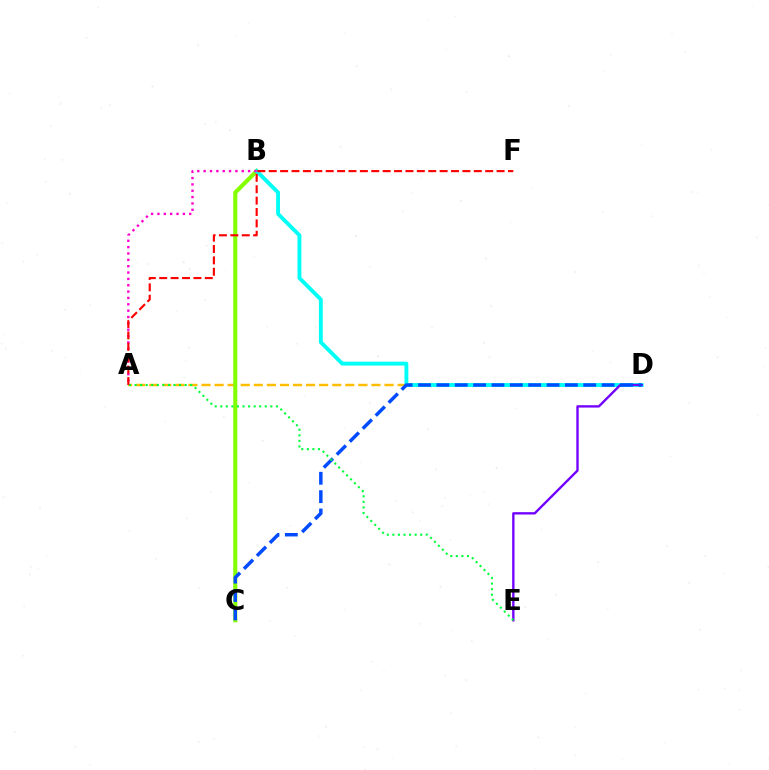{('A', 'D'): [{'color': '#ffbd00', 'line_style': 'dashed', 'thickness': 1.78}], ('B', 'C'): [{'color': '#84ff00', 'line_style': 'solid', 'thickness': 2.95}], ('B', 'D'): [{'color': '#00fff6', 'line_style': 'solid', 'thickness': 2.79}], ('D', 'E'): [{'color': '#7200ff', 'line_style': 'solid', 'thickness': 1.7}], ('C', 'D'): [{'color': '#004bff', 'line_style': 'dashed', 'thickness': 2.49}], ('A', 'B'): [{'color': '#ff00cf', 'line_style': 'dotted', 'thickness': 1.73}], ('A', 'E'): [{'color': '#00ff39', 'line_style': 'dotted', 'thickness': 1.51}], ('A', 'F'): [{'color': '#ff0000', 'line_style': 'dashed', 'thickness': 1.55}]}